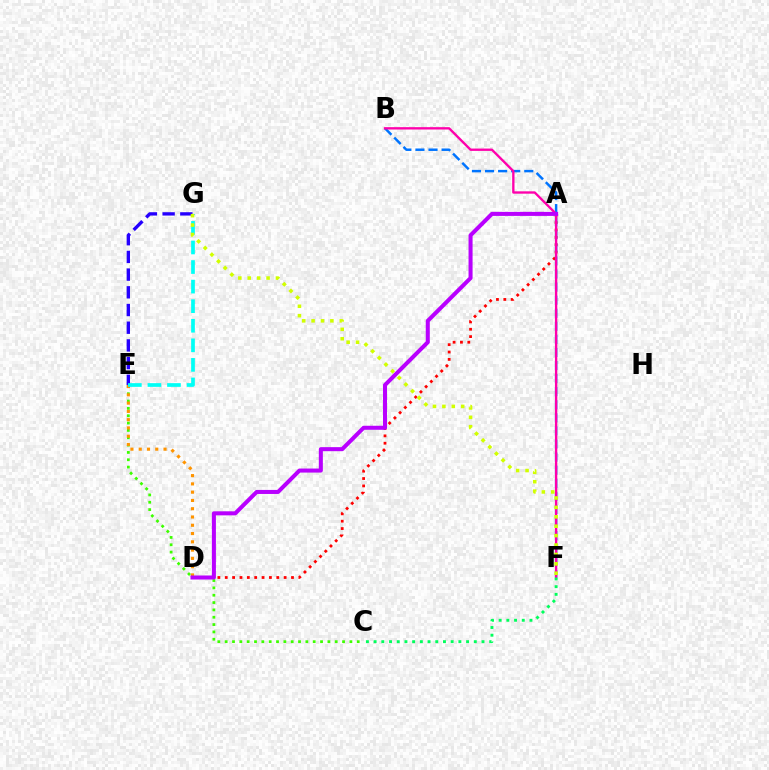{('C', 'E'): [{'color': '#3dff00', 'line_style': 'dotted', 'thickness': 1.99}], ('A', 'D'): [{'color': '#ff0000', 'line_style': 'dotted', 'thickness': 2.0}, {'color': '#b900ff', 'line_style': 'solid', 'thickness': 2.9}], ('D', 'E'): [{'color': '#ff9400', 'line_style': 'dotted', 'thickness': 2.25}], ('B', 'F'): [{'color': '#0074ff', 'line_style': 'dashed', 'thickness': 1.78}, {'color': '#ff00ac', 'line_style': 'solid', 'thickness': 1.69}], ('E', 'G'): [{'color': '#2500ff', 'line_style': 'dashed', 'thickness': 2.4}, {'color': '#00fff6', 'line_style': 'dashed', 'thickness': 2.66}], ('F', 'G'): [{'color': '#d1ff00', 'line_style': 'dotted', 'thickness': 2.56}], ('C', 'F'): [{'color': '#00ff5c', 'line_style': 'dotted', 'thickness': 2.09}]}